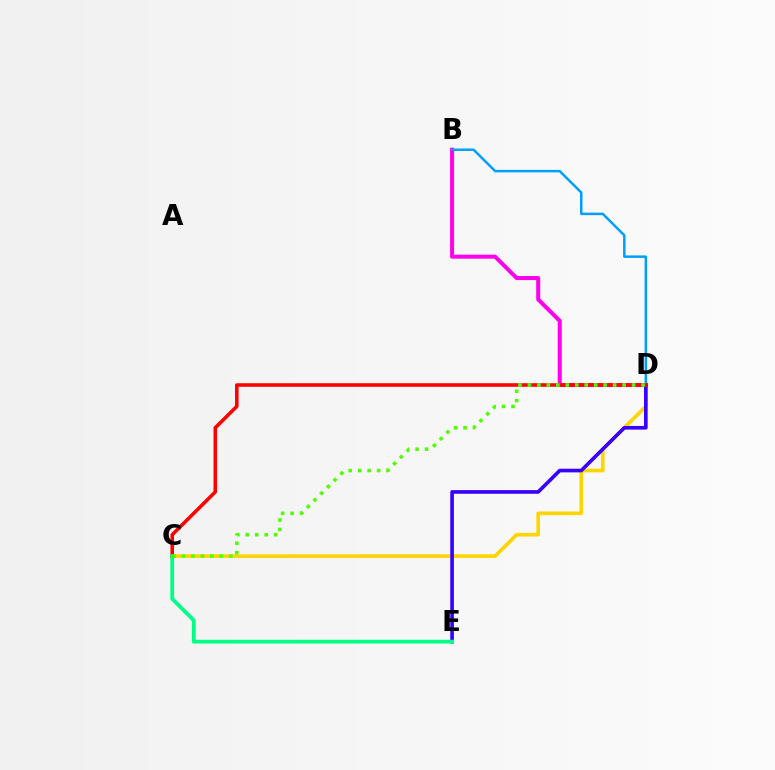{('C', 'D'): [{'color': '#ffd500', 'line_style': 'solid', 'thickness': 2.63}, {'color': '#ff0000', 'line_style': 'solid', 'thickness': 2.56}, {'color': '#4fff00', 'line_style': 'dotted', 'thickness': 2.57}], ('B', 'D'): [{'color': '#ff00ed', 'line_style': 'solid', 'thickness': 2.89}, {'color': '#009eff', 'line_style': 'solid', 'thickness': 1.8}], ('D', 'E'): [{'color': '#3700ff', 'line_style': 'solid', 'thickness': 2.62}], ('C', 'E'): [{'color': '#00ff86', 'line_style': 'solid', 'thickness': 2.72}]}